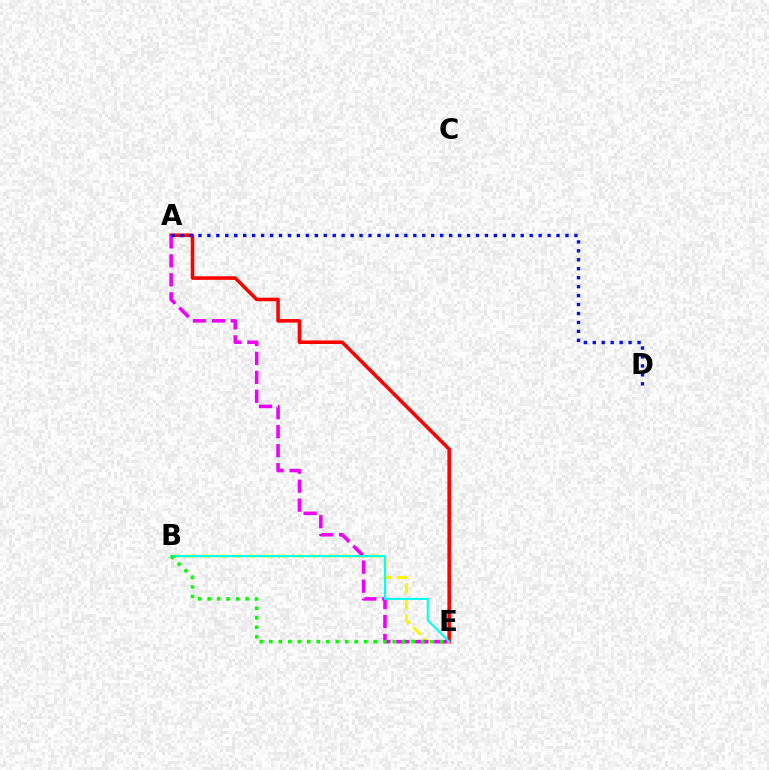{('A', 'E'): [{'color': '#ff0000', 'line_style': 'solid', 'thickness': 2.56}, {'color': '#ee00ff', 'line_style': 'dashed', 'thickness': 2.57}], ('B', 'E'): [{'color': '#fcf500', 'line_style': 'dashed', 'thickness': 2.11}, {'color': '#00fff6', 'line_style': 'solid', 'thickness': 1.5}, {'color': '#08ff00', 'line_style': 'dotted', 'thickness': 2.58}], ('A', 'D'): [{'color': '#0010ff', 'line_style': 'dotted', 'thickness': 2.43}]}